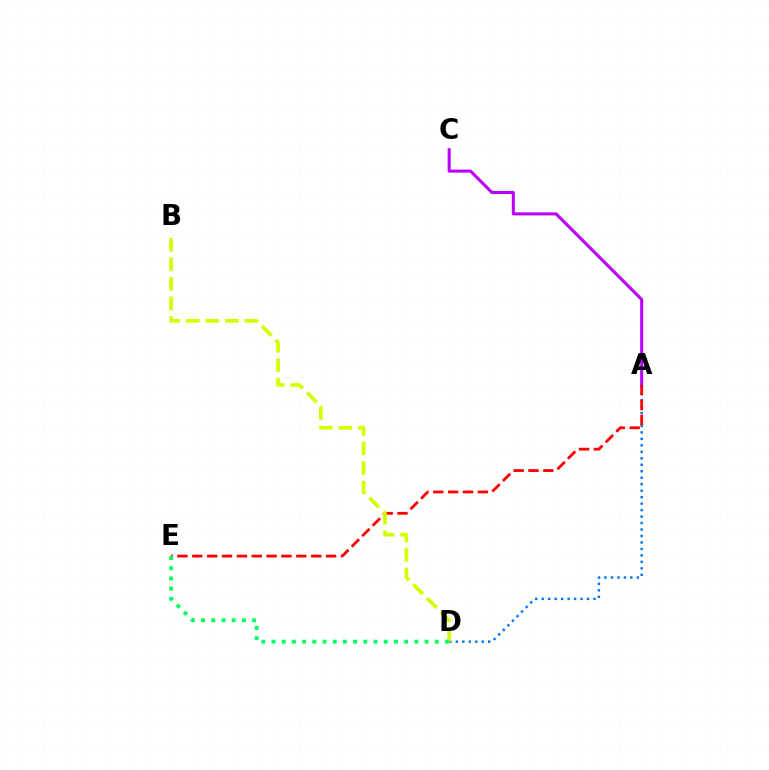{('A', 'C'): [{'color': '#b900ff', 'line_style': 'solid', 'thickness': 2.19}], ('A', 'D'): [{'color': '#0074ff', 'line_style': 'dotted', 'thickness': 1.76}], ('A', 'E'): [{'color': '#ff0000', 'line_style': 'dashed', 'thickness': 2.02}], ('B', 'D'): [{'color': '#d1ff00', 'line_style': 'dashed', 'thickness': 2.65}], ('D', 'E'): [{'color': '#00ff5c', 'line_style': 'dotted', 'thickness': 2.77}]}